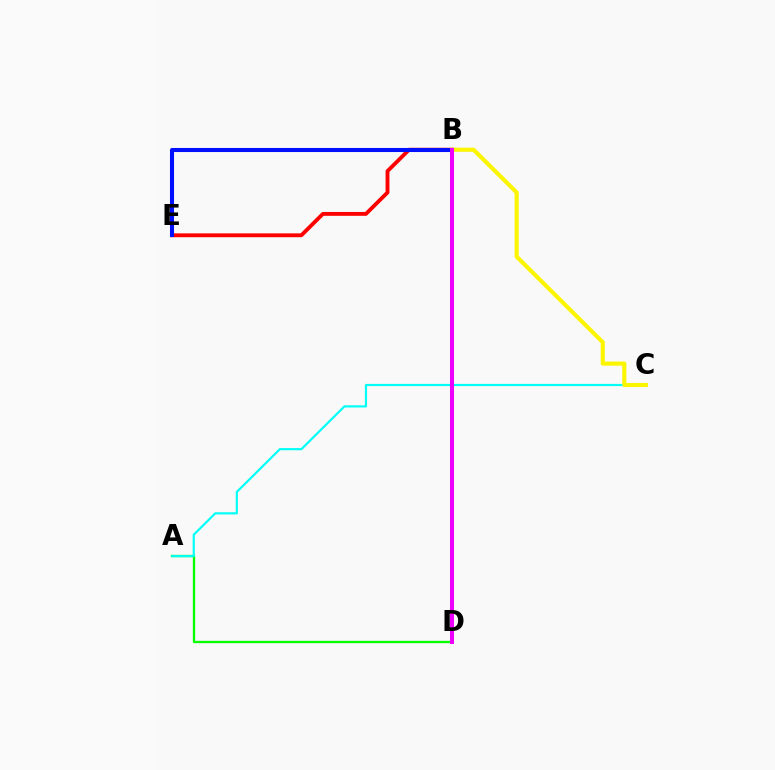{('B', 'E'): [{'color': '#ff0000', 'line_style': 'solid', 'thickness': 2.78}, {'color': '#0010ff', 'line_style': 'solid', 'thickness': 2.92}], ('A', 'D'): [{'color': '#08ff00', 'line_style': 'solid', 'thickness': 1.67}], ('A', 'C'): [{'color': '#00fff6', 'line_style': 'solid', 'thickness': 1.56}], ('B', 'C'): [{'color': '#fcf500', 'line_style': 'solid', 'thickness': 2.96}], ('B', 'D'): [{'color': '#ee00ff', 'line_style': 'solid', 'thickness': 2.91}]}